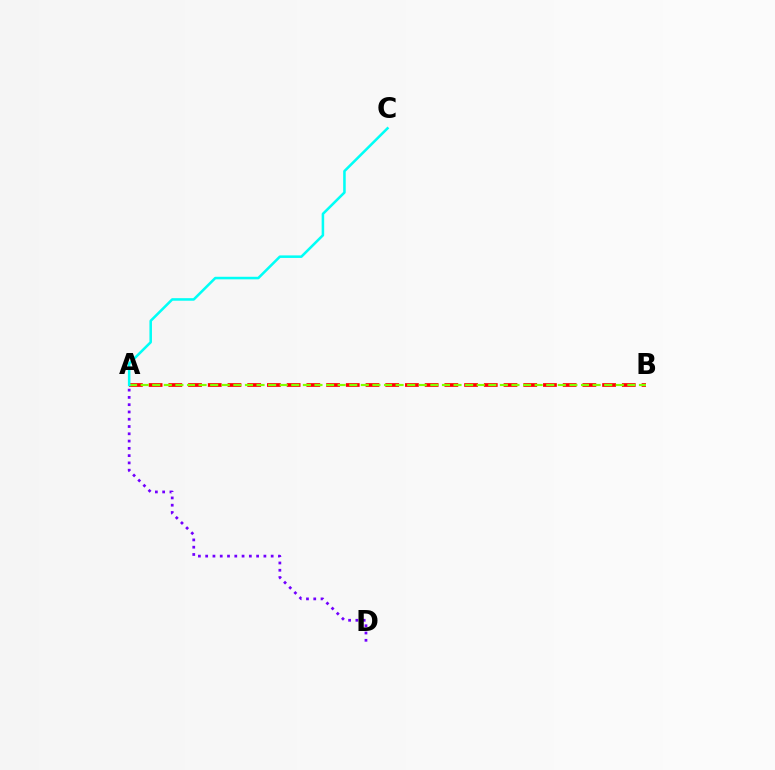{('A', 'B'): [{'color': '#ff0000', 'line_style': 'dashed', 'thickness': 2.68}, {'color': '#84ff00', 'line_style': 'dashed', 'thickness': 1.57}], ('A', 'D'): [{'color': '#7200ff', 'line_style': 'dotted', 'thickness': 1.98}], ('A', 'C'): [{'color': '#00fff6', 'line_style': 'solid', 'thickness': 1.83}]}